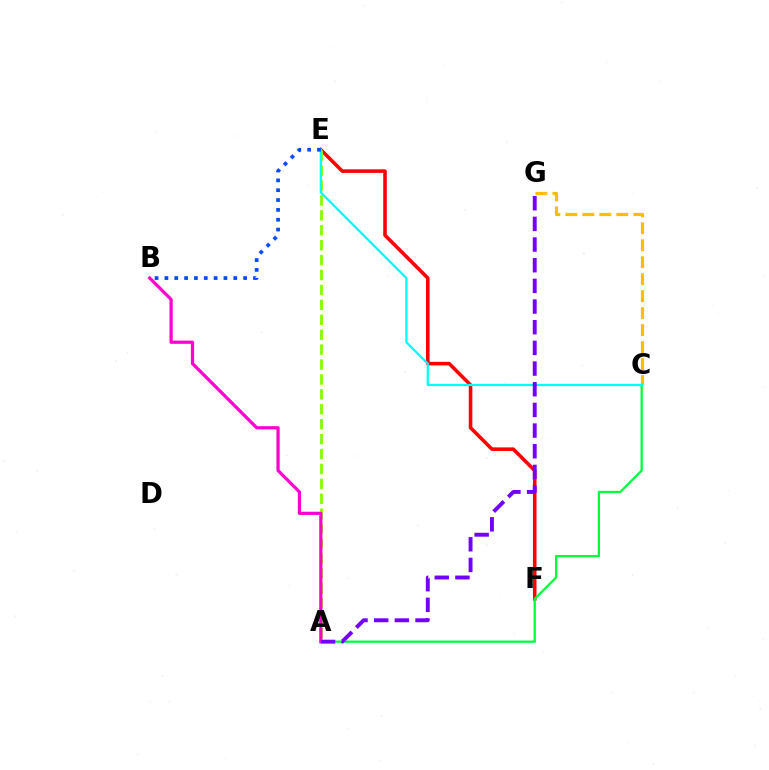{('E', 'F'): [{'color': '#ff0000', 'line_style': 'solid', 'thickness': 2.57}], ('C', 'G'): [{'color': '#ffbd00', 'line_style': 'dashed', 'thickness': 2.31}], ('A', 'C'): [{'color': '#00ff39', 'line_style': 'solid', 'thickness': 1.63}], ('A', 'E'): [{'color': '#84ff00', 'line_style': 'dashed', 'thickness': 2.03}], ('A', 'B'): [{'color': '#ff00cf', 'line_style': 'solid', 'thickness': 2.32}], ('C', 'E'): [{'color': '#00fff6', 'line_style': 'solid', 'thickness': 1.62}], ('B', 'E'): [{'color': '#004bff', 'line_style': 'dotted', 'thickness': 2.67}], ('A', 'G'): [{'color': '#7200ff', 'line_style': 'dashed', 'thickness': 2.81}]}